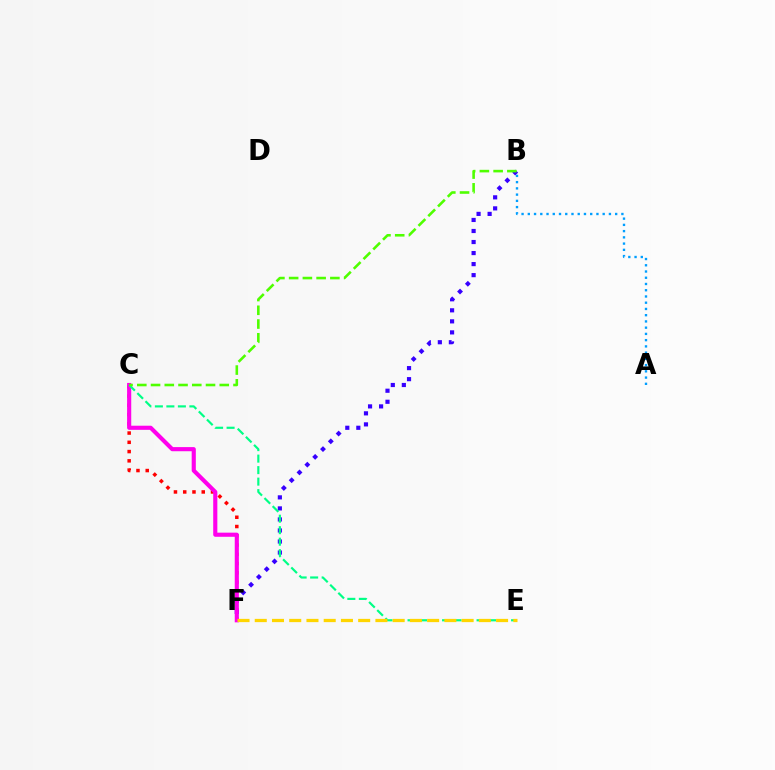{('C', 'F'): [{'color': '#ff0000', 'line_style': 'dotted', 'thickness': 2.52}, {'color': '#ff00ed', 'line_style': 'solid', 'thickness': 2.97}], ('B', 'F'): [{'color': '#3700ff', 'line_style': 'dotted', 'thickness': 3.0}], ('C', 'E'): [{'color': '#00ff86', 'line_style': 'dashed', 'thickness': 1.56}], ('B', 'C'): [{'color': '#4fff00', 'line_style': 'dashed', 'thickness': 1.87}], ('E', 'F'): [{'color': '#ffd500', 'line_style': 'dashed', 'thickness': 2.34}], ('A', 'B'): [{'color': '#009eff', 'line_style': 'dotted', 'thickness': 1.7}]}